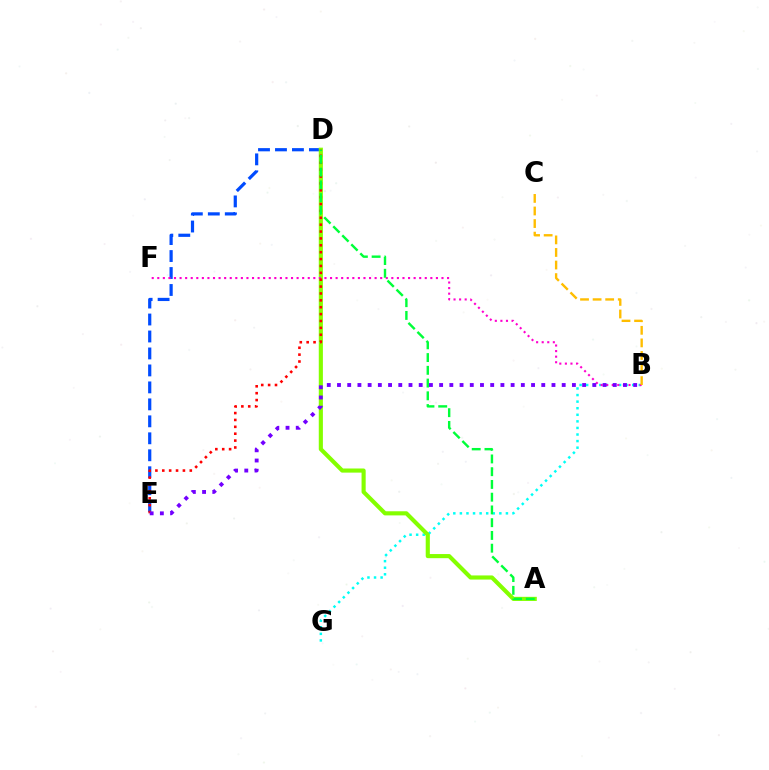{('D', 'E'): [{'color': '#004bff', 'line_style': 'dashed', 'thickness': 2.31}, {'color': '#ff0000', 'line_style': 'dotted', 'thickness': 1.87}], ('B', 'G'): [{'color': '#00fff6', 'line_style': 'dotted', 'thickness': 1.79}], ('A', 'D'): [{'color': '#84ff00', 'line_style': 'solid', 'thickness': 2.97}, {'color': '#00ff39', 'line_style': 'dashed', 'thickness': 1.73}], ('B', 'F'): [{'color': '#ff00cf', 'line_style': 'dotted', 'thickness': 1.51}], ('B', 'C'): [{'color': '#ffbd00', 'line_style': 'dashed', 'thickness': 1.71}], ('B', 'E'): [{'color': '#7200ff', 'line_style': 'dotted', 'thickness': 2.78}]}